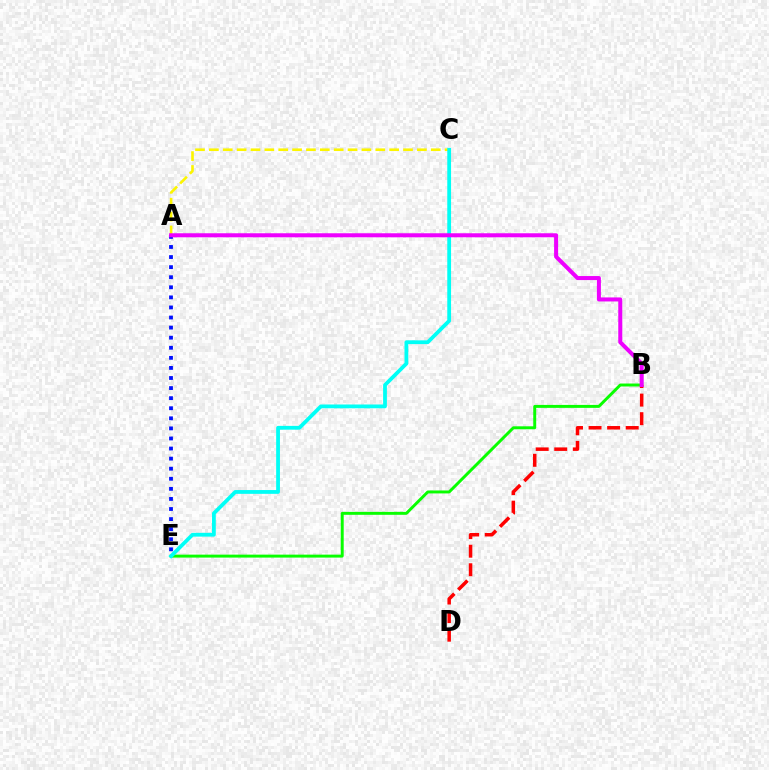{('A', 'E'): [{'color': '#0010ff', 'line_style': 'dotted', 'thickness': 2.74}], ('A', 'C'): [{'color': '#fcf500', 'line_style': 'dashed', 'thickness': 1.88}], ('B', 'E'): [{'color': '#08ff00', 'line_style': 'solid', 'thickness': 2.12}], ('C', 'E'): [{'color': '#00fff6', 'line_style': 'solid', 'thickness': 2.72}], ('B', 'D'): [{'color': '#ff0000', 'line_style': 'dashed', 'thickness': 2.52}], ('A', 'B'): [{'color': '#ee00ff', 'line_style': 'solid', 'thickness': 2.9}]}